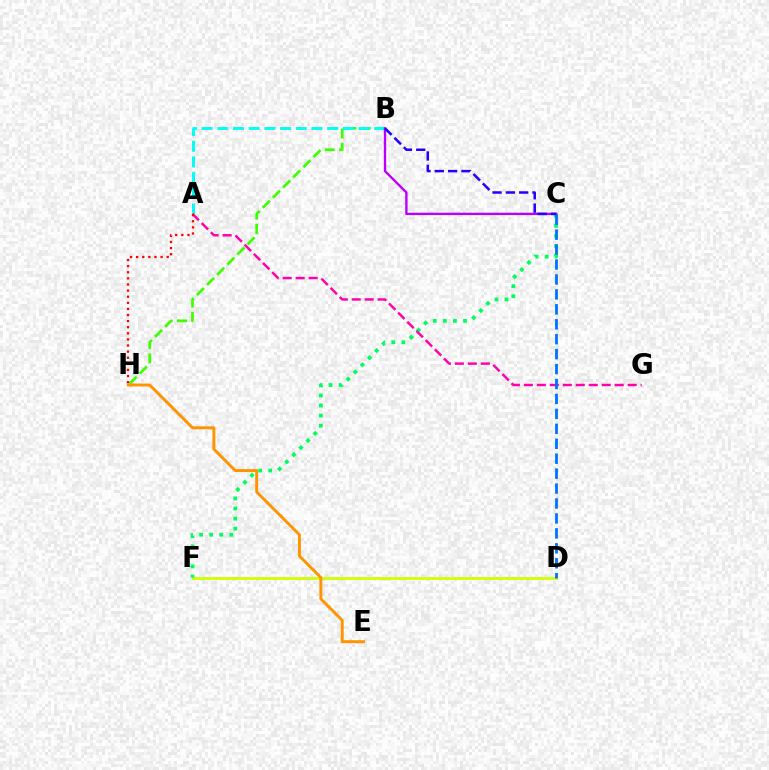{('D', 'F'): [{'color': '#d1ff00', 'line_style': 'solid', 'thickness': 2.03}], ('B', 'H'): [{'color': '#3dff00', 'line_style': 'dashed', 'thickness': 1.95}], ('A', 'B'): [{'color': '#00fff6', 'line_style': 'dashed', 'thickness': 2.13}], ('C', 'F'): [{'color': '#00ff5c', 'line_style': 'dotted', 'thickness': 2.73}], ('B', 'C'): [{'color': '#b900ff', 'line_style': 'solid', 'thickness': 1.7}, {'color': '#2500ff', 'line_style': 'dashed', 'thickness': 1.81}], ('A', 'G'): [{'color': '#ff00ac', 'line_style': 'dashed', 'thickness': 1.76}], ('A', 'H'): [{'color': '#ff0000', 'line_style': 'dotted', 'thickness': 1.66}], ('C', 'D'): [{'color': '#0074ff', 'line_style': 'dashed', 'thickness': 2.03}], ('E', 'H'): [{'color': '#ff9400', 'line_style': 'solid', 'thickness': 2.11}]}